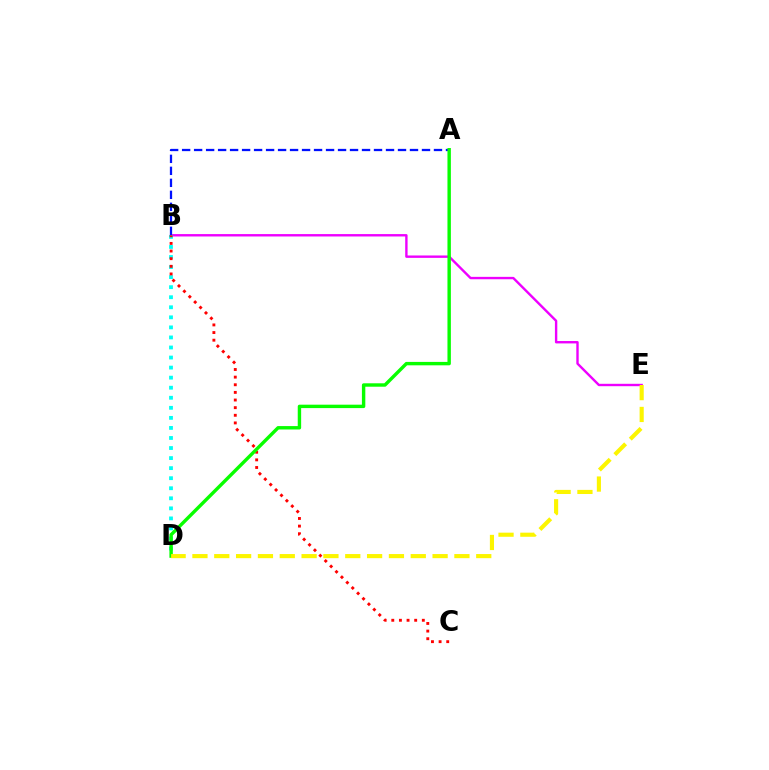{('B', 'E'): [{'color': '#ee00ff', 'line_style': 'solid', 'thickness': 1.72}], ('B', 'D'): [{'color': '#00fff6', 'line_style': 'dotted', 'thickness': 2.73}], ('A', 'B'): [{'color': '#0010ff', 'line_style': 'dashed', 'thickness': 1.63}], ('B', 'C'): [{'color': '#ff0000', 'line_style': 'dotted', 'thickness': 2.07}], ('A', 'D'): [{'color': '#08ff00', 'line_style': 'solid', 'thickness': 2.46}], ('D', 'E'): [{'color': '#fcf500', 'line_style': 'dashed', 'thickness': 2.97}]}